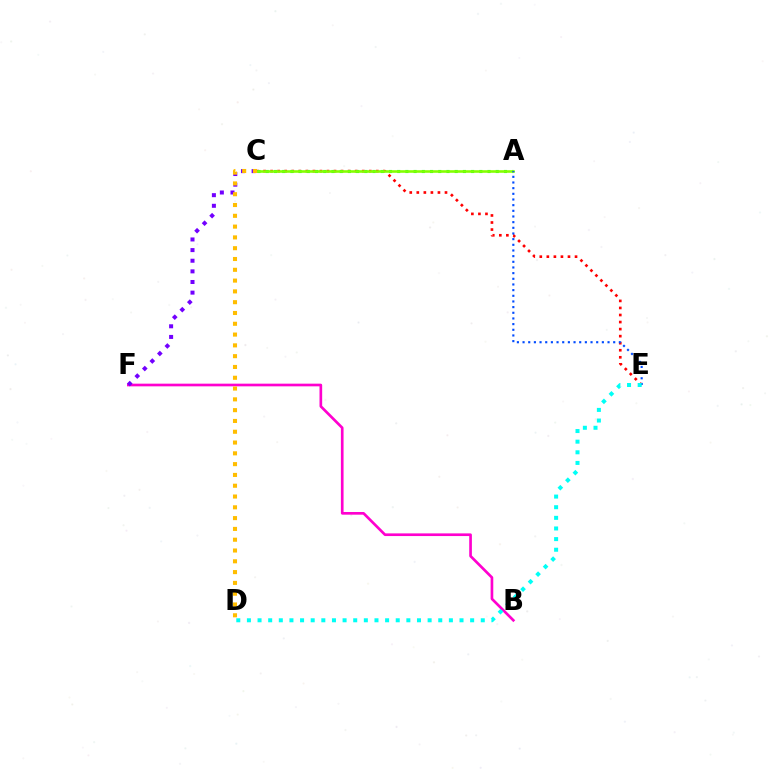{('C', 'E'): [{'color': '#ff0000', 'line_style': 'dotted', 'thickness': 1.91}], ('A', 'C'): [{'color': '#00ff39', 'line_style': 'dotted', 'thickness': 2.23}, {'color': '#84ff00', 'line_style': 'solid', 'thickness': 1.86}], ('B', 'F'): [{'color': '#ff00cf', 'line_style': 'solid', 'thickness': 1.92}], ('A', 'E'): [{'color': '#004bff', 'line_style': 'dotted', 'thickness': 1.54}], ('D', 'E'): [{'color': '#00fff6', 'line_style': 'dotted', 'thickness': 2.89}], ('C', 'F'): [{'color': '#7200ff', 'line_style': 'dotted', 'thickness': 2.89}], ('C', 'D'): [{'color': '#ffbd00', 'line_style': 'dotted', 'thickness': 2.93}]}